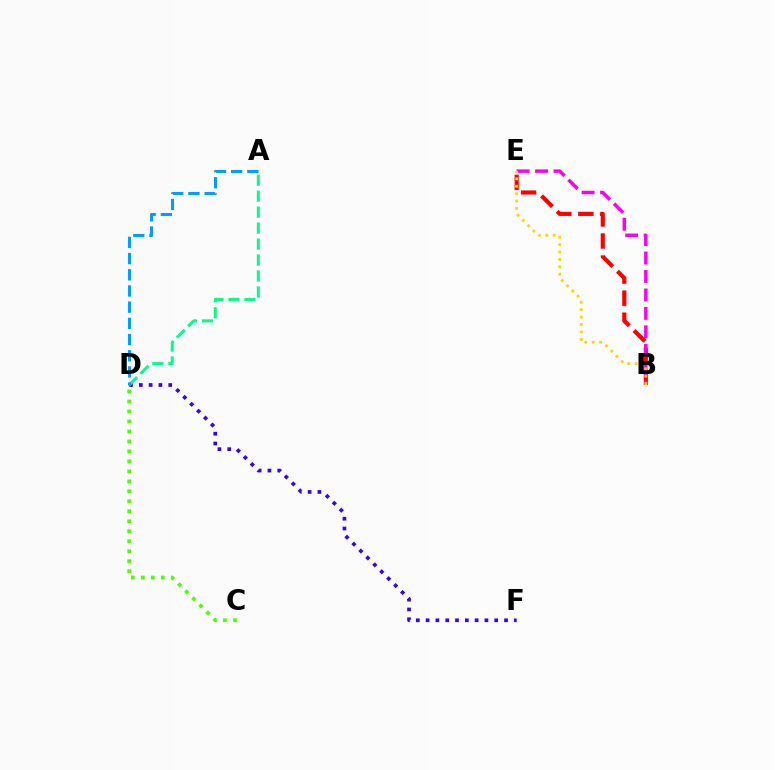{('D', 'F'): [{'color': '#3700ff', 'line_style': 'dotted', 'thickness': 2.66}], ('A', 'D'): [{'color': '#00ff86', 'line_style': 'dashed', 'thickness': 2.17}, {'color': '#009eff', 'line_style': 'dashed', 'thickness': 2.2}], ('B', 'E'): [{'color': '#ff0000', 'line_style': 'dashed', 'thickness': 2.99}, {'color': '#ff00ed', 'line_style': 'dashed', 'thickness': 2.51}, {'color': '#ffd500', 'line_style': 'dotted', 'thickness': 2.01}], ('C', 'D'): [{'color': '#4fff00', 'line_style': 'dotted', 'thickness': 2.71}]}